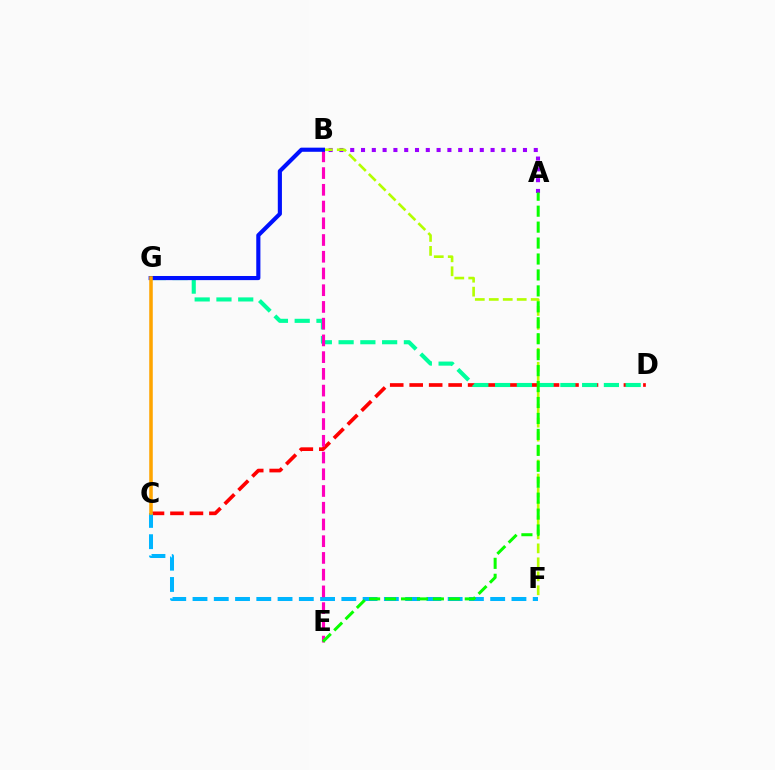{('A', 'B'): [{'color': '#9b00ff', 'line_style': 'dotted', 'thickness': 2.93}], ('B', 'F'): [{'color': '#b3ff00', 'line_style': 'dashed', 'thickness': 1.9}], ('C', 'D'): [{'color': '#ff0000', 'line_style': 'dashed', 'thickness': 2.65}], ('D', 'G'): [{'color': '#00ff9d', 'line_style': 'dashed', 'thickness': 2.96}], ('C', 'F'): [{'color': '#00b5ff', 'line_style': 'dashed', 'thickness': 2.89}], ('B', 'E'): [{'color': '#ff00bd', 'line_style': 'dashed', 'thickness': 2.27}], ('A', 'E'): [{'color': '#08ff00', 'line_style': 'dashed', 'thickness': 2.17}], ('B', 'G'): [{'color': '#0010ff', 'line_style': 'solid', 'thickness': 2.97}], ('C', 'G'): [{'color': '#ffa500', 'line_style': 'solid', 'thickness': 2.55}]}